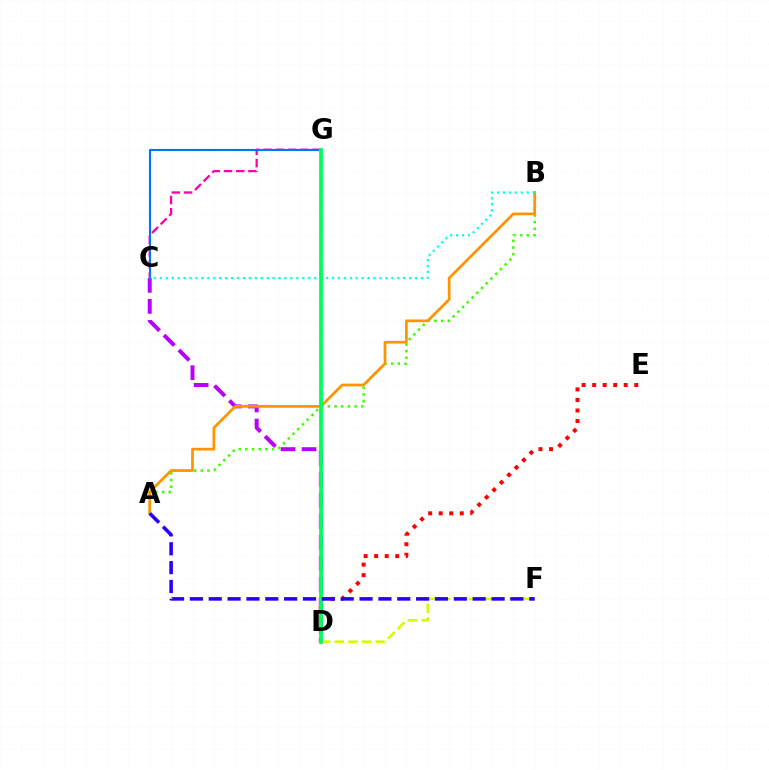{('C', 'D'): [{'color': '#b900ff', 'line_style': 'dashed', 'thickness': 2.85}], ('C', 'G'): [{'color': '#ff00ac', 'line_style': 'dashed', 'thickness': 1.66}, {'color': '#0074ff', 'line_style': 'solid', 'thickness': 1.53}], ('A', 'B'): [{'color': '#3dff00', 'line_style': 'dotted', 'thickness': 1.82}, {'color': '#ff9400', 'line_style': 'solid', 'thickness': 1.96}], ('D', 'F'): [{'color': '#d1ff00', 'line_style': 'dashed', 'thickness': 1.86}], ('D', 'E'): [{'color': '#ff0000', 'line_style': 'dotted', 'thickness': 2.86}], ('B', 'C'): [{'color': '#00fff6', 'line_style': 'dotted', 'thickness': 1.61}], ('D', 'G'): [{'color': '#00ff5c', 'line_style': 'solid', 'thickness': 2.73}], ('A', 'F'): [{'color': '#2500ff', 'line_style': 'dashed', 'thickness': 2.56}]}